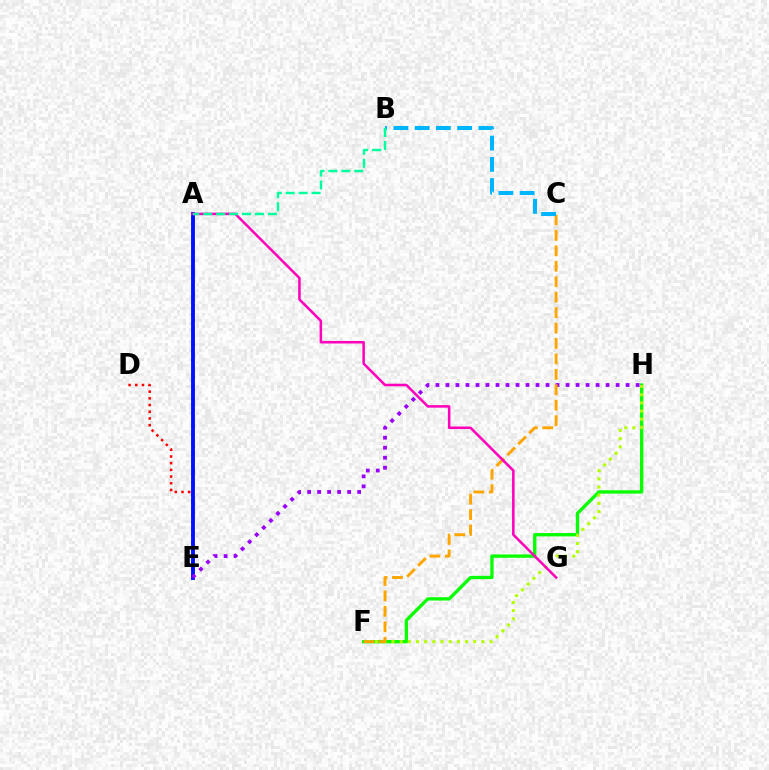{('F', 'H'): [{'color': '#08ff00', 'line_style': 'solid', 'thickness': 2.4}, {'color': '#b3ff00', 'line_style': 'dotted', 'thickness': 2.22}], ('D', 'E'): [{'color': '#ff0000', 'line_style': 'dotted', 'thickness': 1.82}], ('A', 'E'): [{'color': '#0010ff', 'line_style': 'solid', 'thickness': 2.78}], ('E', 'H'): [{'color': '#9b00ff', 'line_style': 'dotted', 'thickness': 2.72}], ('C', 'F'): [{'color': '#ffa500', 'line_style': 'dashed', 'thickness': 2.1}], ('B', 'C'): [{'color': '#00b5ff', 'line_style': 'dashed', 'thickness': 2.89}], ('A', 'G'): [{'color': '#ff00bd', 'line_style': 'solid', 'thickness': 1.82}], ('A', 'B'): [{'color': '#00ff9d', 'line_style': 'dashed', 'thickness': 1.76}]}